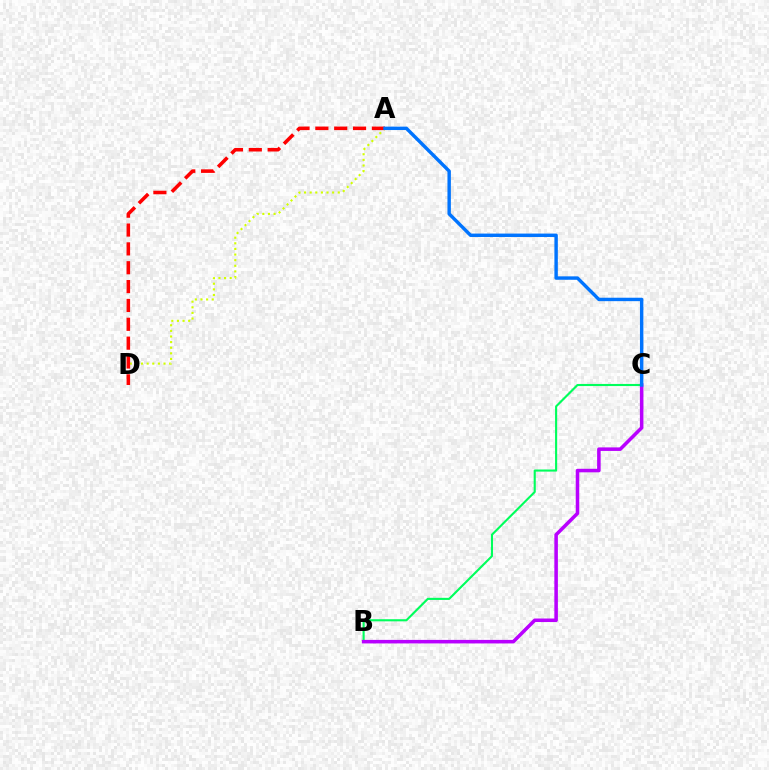{('A', 'D'): [{'color': '#d1ff00', 'line_style': 'dotted', 'thickness': 1.53}, {'color': '#ff0000', 'line_style': 'dashed', 'thickness': 2.56}], ('B', 'C'): [{'color': '#00ff5c', 'line_style': 'solid', 'thickness': 1.53}, {'color': '#b900ff', 'line_style': 'solid', 'thickness': 2.54}], ('A', 'C'): [{'color': '#0074ff', 'line_style': 'solid', 'thickness': 2.46}]}